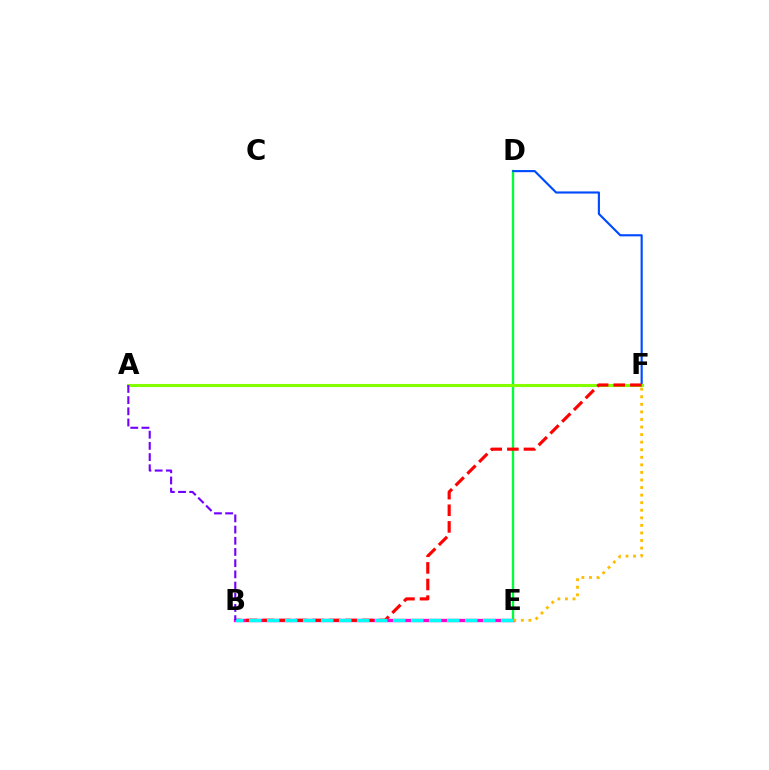{('D', 'E'): [{'color': '#00ff39', 'line_style': 'solid', 'thickness': 1.7}], ('B', 'E'): [{'color': '#ff00cf', 'line_style': 'solid', 'thickness': 2.4}, {'color': '#00fff6', 'line_style': 'dashed', 'thickness': 2.45}], ('D', 'F'): [{'color': '#004bff', 'line_style': 'solid', 'thickness': 1.54}], ('A', 'F'): [{'color': '#84ff00', 'line_style': 'solid', 'thickness': 2.21}], ('B', 'F'): [{'color': '#ff0000', 'line_style': 'dashed', 'thickness': 2.26}], ('A', 'B'): [{'color': '#7200ff', 'line_style': 'dashed', 'thickness': 1.52}], ('E', 'F'): [{'color': '#ffbd00', 'line_style': 'dotted', 'thickness': 2.06}]}